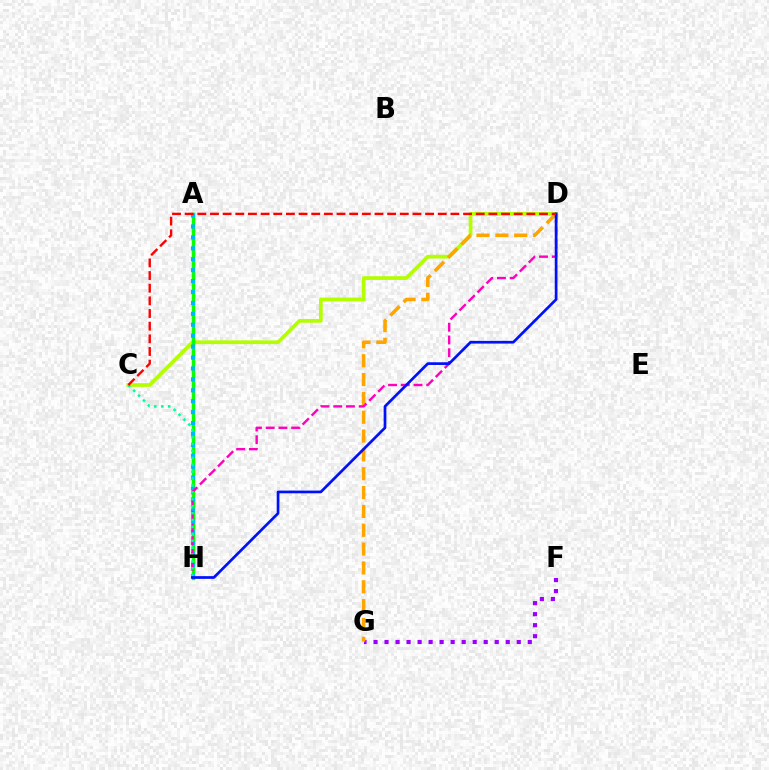{('F', 'G'): [{'color': '#9b00ff', 'line_style': 'dotted', 'thickness': 2.99}], ('C', 'D'): [{'color': '#b3ff00', 'line_style': 'solid', 'thickness': 2.69}, {'color': '#ff0000', 'line_style': 'dashed', 'thickness': 1.72}], ('D', 'G'): [{'color': '#ffa500', 'line_style': 'dashed', 'thickness': 2.56}], ('A', 'H'): [{'color': '#08ff00', 'line_style': 'solid', 'thickness': 2.51}, {'color': '#00b5ff', 'line_style': 'dotted', 'thickness': 2.97}], ('D', 'H'): [{'color': '#ff00bd', 'line_style': 'dashed', 'thickness': 1.73}, {'color': '#0010ff', 'line_style': 'solid', 'thickness': 1.95}], ('C', 'H'): [{'color': '#00ff9d', 'line_style': 'dotted', 'thickness': 1.88}]}